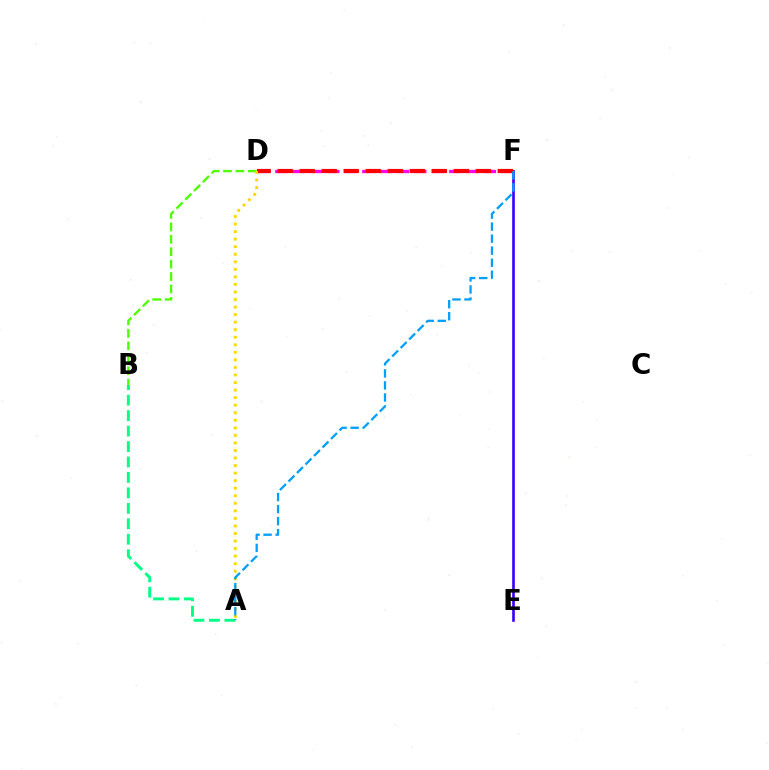{('A', 'B'): [{'color': '#00ff86', 'line_style': 'dashed', 'thickness': 2.1}], ('D', 'F'): [{'color': '#ff00ed', 'line_style': 'dashed', 'thickness': 2.36}, {'color': '#ff0000', 'line_style': 'dashed', 'thickness': 2.99}], ('E', 'F'): [{'color': '#3700ff', 'line_style': 'solid', 'thickness': 1.89}], ('B', 'D'): [{'color': '#4fff00', 'line_style': 'dashed', 'thickness': 1.69}], ('A', 'D'): [{'color': '#ffd500', 'line_style': 'dotted', 'thickness': 2.05}], ('A', 'F'): [{'color': '#009eff', 'line_style': 'dashed', 'thickness': 1.63}]}